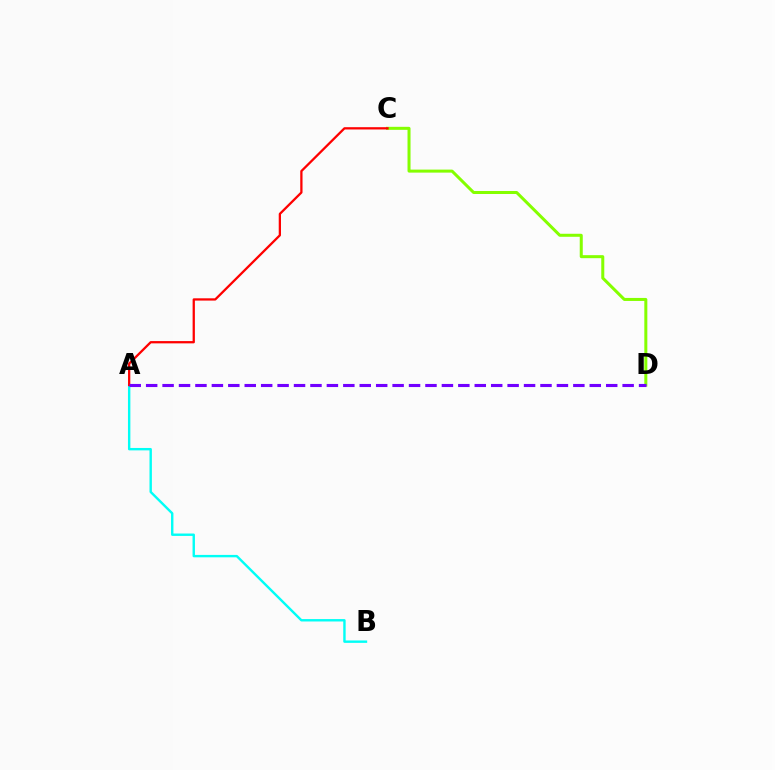{('C', 'D'): [{'color': '#84ff00', 'line_style': 'solid', 'thickness': 2.17}], ('A', 'B'): [{'color': '#00fff6', 'line_style': 'solid', 'thickness': 1.73}], ('A', 'C'): [{'color': '#ff0000', 'line_style': 'solid', 'thickness': 1.64}], ('A', 'D'): [{'color': '#7200ff', 'line_style': 'dashed', 'thickness': 2.23}]}